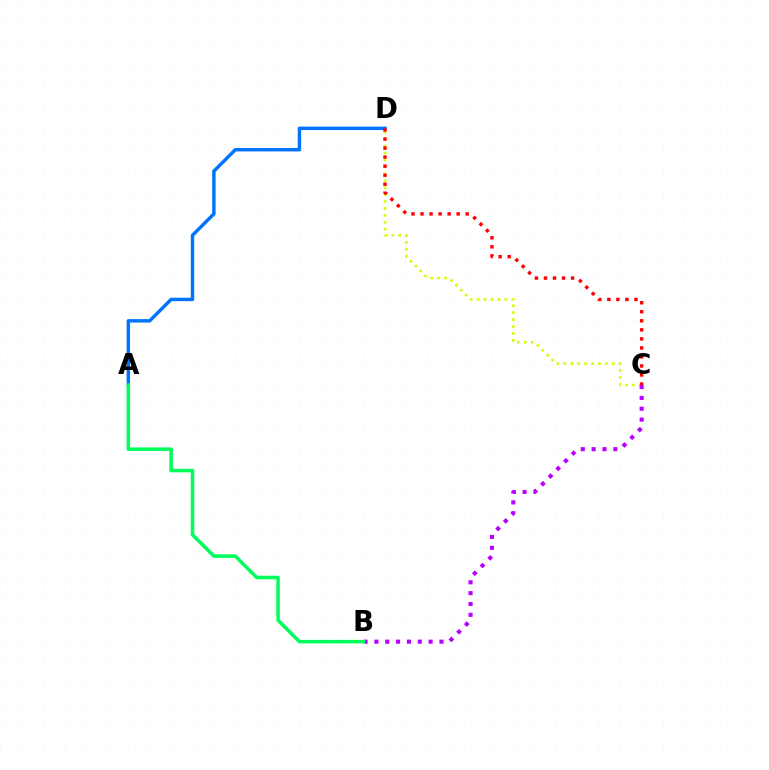{('A', 'D'): [{'color': '#0074ff', 'line_style': 'solid', 'thickness': 2.47}], ('C', 'D'): [{'color': '#d1ff00', 'line_style': 'dotted', 'thickness': 1.88}, {'color': '#ff0000', 'line_style': 'dotted', 'thickness': 2.45}], ('B', 'C'): [{'color': '#b900ff', 'line_style': 'dotted', 'thickness': 2.95}], ('A', 'B'): [{'color': '#00ff5c', 'line_style': 'solid', 'thickness': 2.53}]}